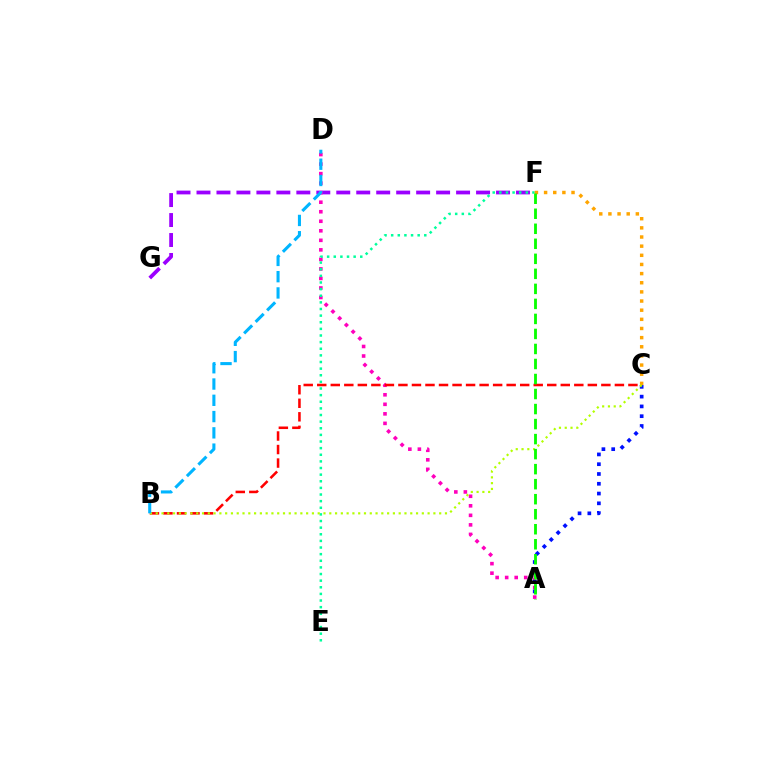{('F', 'G'): [{'color': '#9b00ff', 'line_style': 'dashed', 'thickness': 2.71}], ('A', 'D'): [{'color': '#ff00bd', 'line_style': 'dotted', 'thickness': 2.59}], ('E', 'F'): [{'color': '#00ff9d', 'line_style': 'dotted', 'thickness': 1.8}], ('A', 'C'): [{'color': '#0010ff', 'line_style': 'dotted', 'thickness': 2.66}], ('B', 'C'): [{'color': '#ff0000', 'line_style': 'dashed', 'thickness': 1.84}, {'color': '#b3ff00', 'line_style': 'dotted', 'thickness': 1.57}], ('C', 'F'): [{'color': '#ffa500', 'line_style': 'dotted', 'thickness': 2.49}], ('A', 'F'): [{'color': '#08ff00', 'line_style': 'dashed', 'thickness': 2.04}], ('B', 'D'): [{'color': '#00b5ff', 'line_style': 'dashed', 'thickness': 2.21}]}